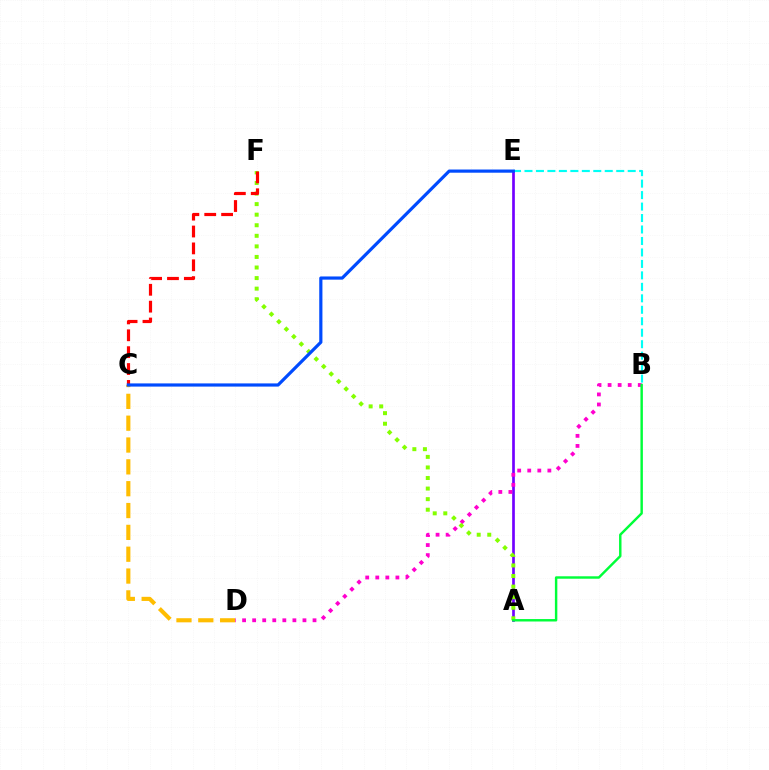{('A', 'E'): [{'color': '#7200ff', 'line_style': 'solid', 'thickness': 1.94}], ('C', 'D'): [{'color': '#ffbd00', 'line_style': 'dashed', 'thickness': 2.97}], ('B', 'D'): [{'color': '#ff00cf', 'line_style': 'dotted', 'thickness': 2.73}], ('B', 'E'): [{'color': '#00fff6', 'line_style': 'dashed', 'thickness': 1.56}], ('A', 'F'): [{'color': '#84ff00', 'line_style': 'dotted', 'thickness': 2.87}], ('C', 'F'): [{'color': '#ff0000', 'line_style': 'dashed', 'thickness': 2.29}], ('A', 'B'): [{'color': '#00ff39', 'line_style': 'solid', 'thickness': 1.75}], ('C', 'E'): [{'color': '#004bff', 'line_style': 'solid', 'thickness': 2.29}]}